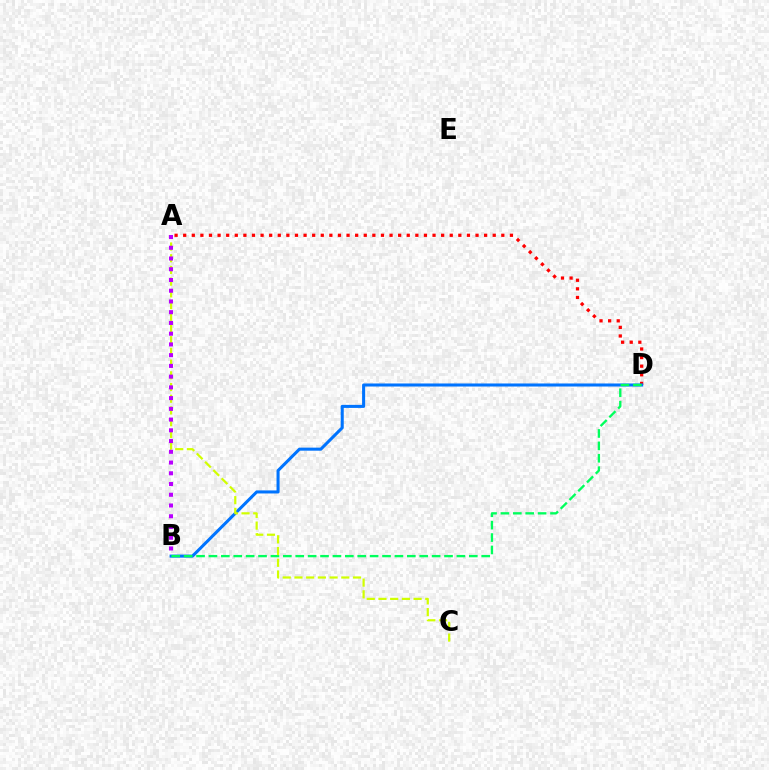{('A', 'D'): [{'color': '#ff0000', 'line_style': 'dotted', 'thickness': 2.34}], ('B', 'D'): [{'color': '#0074ff', 'line_style': 'solid', 'thickness': 2.2}, {'color': '#00ff5c', 'line_style': 'dashed', 'thickness': 1.68}], ('A', 'C'): [{'color': '#d1ff00', 'line_style': 'dashed', 'thickness': 1.59}], ('A', 'B'): [{'color': '#b900ff', 'line_style': 'dotted', 'thickness': 2.92}]}